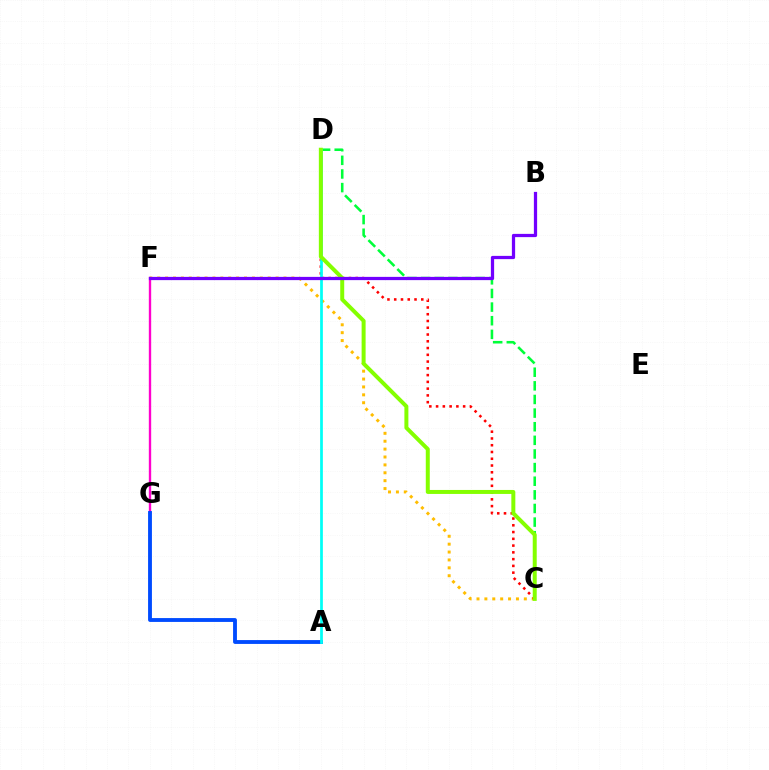{('F', 'G'): [{'color': '#ff00cf', 'line_style': 'solid', 'thickness': 1.7}], ('C', 'F'): [{'color': '#ffbd00', 'line_style': 'dotted', 'thickness': 2.14}], ('C', 'D'): [{'color': '#ff0000', 'line_style': 'dotted', 'thickness': 1.84}, {'color': '#00ff39', 'line_style': 'dashed', 'thickness': 1.85}, {'color': '#84ff00', 'line_style': 'solid', 'thickness': 2.87}], ('A', 'G'): [{'color': '#004bff', 'line_style': 'solid', 'thickness': 2.78}], ('A', 'D'): [{'color': '#00fff6', 'line_style': 'solid', 'thickness': 1.97}], ('B', 'F'): [{'color': '#7200ff', 'line_style': 'solid', 'thickness': 2.33}]}